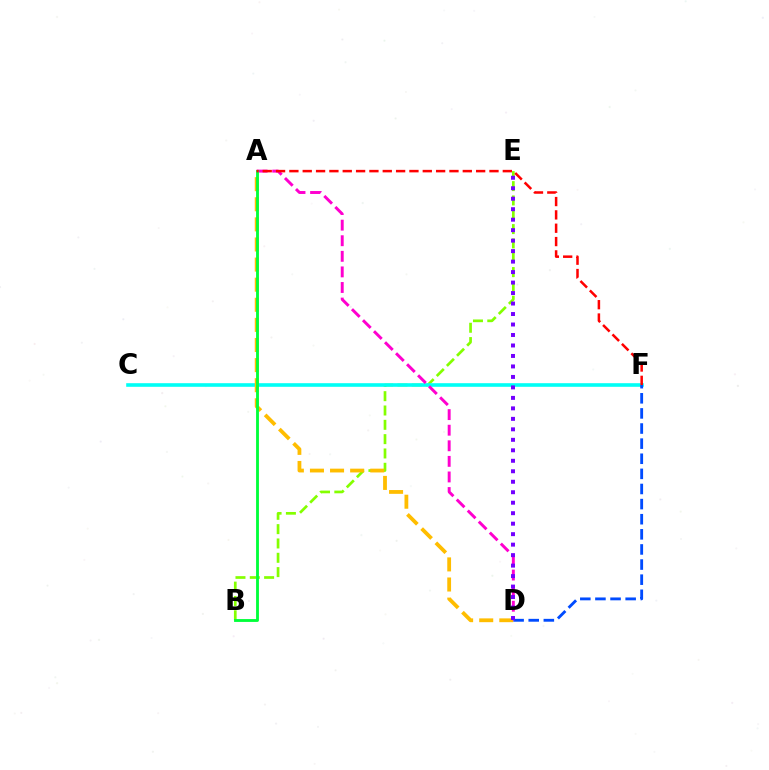{('B', 'E'): [{'color': '#84ff00', 'line_style': 'dashed', 'thickness': 1.95}], ('C', 'F'): [{'color': '#00fff6', 'line_style': 'solid', 'thickness': 2.6}], ('A', 'D'): [{'color': '#ffbd00', 'line_style': 'dashed', 'thickness': 2.73}, {'color': '#ff00cf', 'line_style': 'dashed', 'thickness': 2.12}], ('D', 'F'): [{'color': '#004bff', 'line_style': 'dashed', 'thickness': 2.05}], ('D', 'E'): [{'color': '#7200ff', 'line_style': 'dotted', 'thickness': 2.85}], ('A', 'B'): [{'color': '#00ff39', 'line_style': 'solid', 'thickness': 2.05}], ('A', 'F'): [{'color': '#ff0000', 'line_style': 'dashed', 'thickness': 1.81}]}